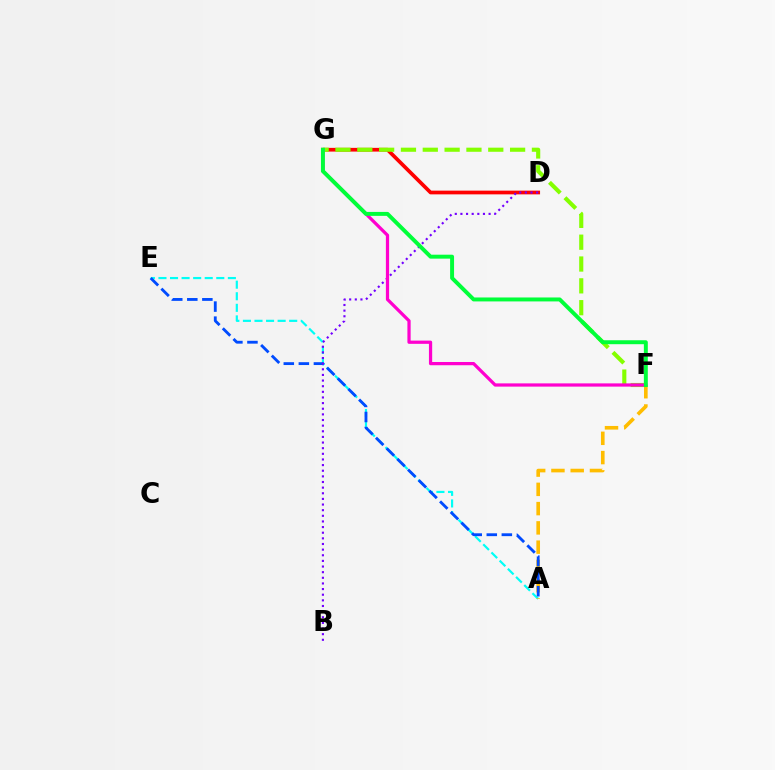{('A', 'E'): [{'color': '#00fff6', 'line_style': 'dashed', 'thickness': 1.57}, {'color': '#004bff', 'line_style': 'dashed', 'thickness': 2.05}], ('A', 'F'): [{'color': '#ffbd00', 'line_style': 'dashed', 'thickness': 2.62}], ('D', 'G'): [{'color': '#ff0000', 'line_style': 'solid', 'thickness': 2.68}], ('B', 'D'): [{'color': '#7200ff', 'line_style': 'dotted', 'thickness': 1.53}], ('F', 'G'): [{'color': '#84ff00', 'line_style': 'dashed', 'thickness': 2.97}, {'color': '#ff00cf', 'line_style': 'solid', 'thickness': 2.33}, {'color': '#00ff39', 'line_style': 'solid', 'thickness': 2.84}]}